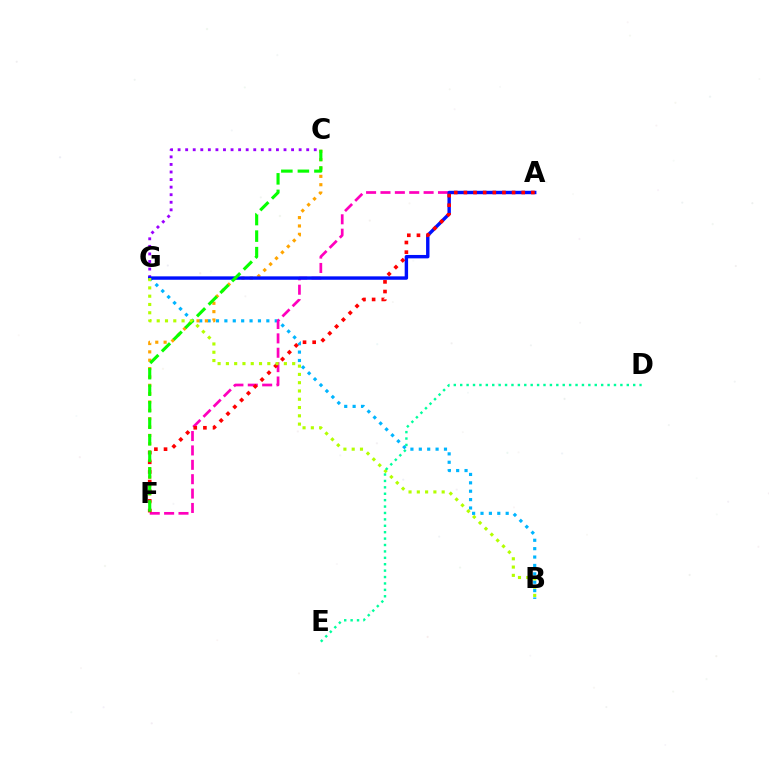{('B', 'G'): [{'color': '#00b5ff', 'line_style': 'dotted', 'thickness': 2.28}, {'color': '#b3ff00', 'line_style': 'dotted', 'thickness': 2.25}], ('C', 'F'): [{'color': '#ffa500', 'line_style': 'dotted', 'thickness': 2.27}, {'color': '#08ff00', 'line_style': 'dashed', 'thickness': 2.25}], ('A', 'F'): [{'color': '#ff00bd', 'line_style': 'dashed', 'thickness': 1.95}, {'color': '#ff0000', 'line_style': 'dotted', 'thickness': 2.62}], ('C', 'G'): [{'color': '#9b00ff', 'line_style': 'dotted', 'thickness': 2.06}], ('A', 'G'): [{'color': '#0010ff', 'line_style': 'solid', 'thickness': 2.45}], ('D', 'E'): [{'color': '#00ff9d', 'line_style': 'dotted', 'thickness': 1.74}]}